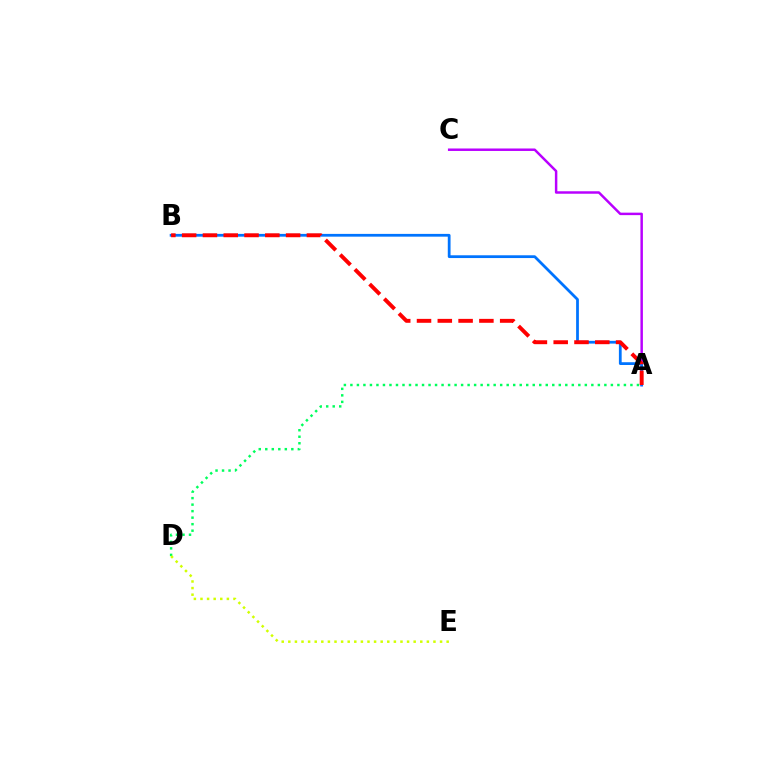{('A', 'D'): [{'color': '#00ff5c', 'line_style': 'dotted', 'thickness': 1.77}], ('A', 'C'): [{'color': '#b900ff', 'line_style': 'solid', 'thickness': 1.78}], ('D', 'E'): [{'color': '#d1ff00', 'line_style': 'dotted', 'thickness': 1.79}], ('A', 'B'): [{'color': '#0074ff', 'line_style': 'solid', 'thickness': 1.99}, {'color': '#ff0000', 'line_style': 'dashed', 'thickness': 2.82}]}